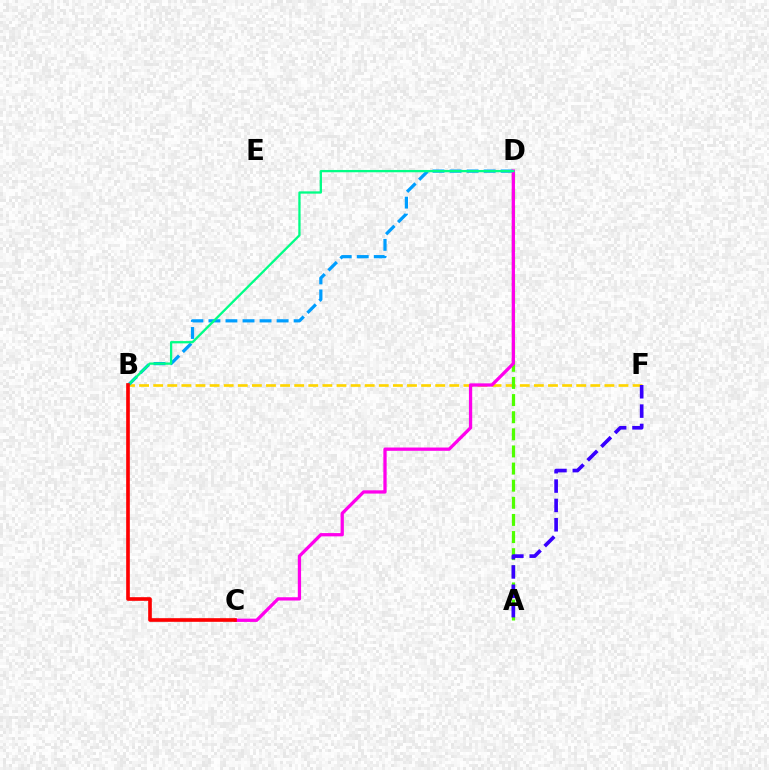{('B', 'F'): [{'color': '#ffd500', 'line_style': 'dashed', 'thickness': 1.92}], ('A', 'D'): [{'color': '#4fff00', 'line_style': 'dashed', 'thickness': 2.33}], ('B', 'D'): [{'color': '#009eff', 'line_style': 'dashed', 'thickness': 2.31}, {'color': '#00ff86', 'line_style': 'solid', 'thickness': 1.65}], ('C', 'D'): [{'color': '#ff00ed', 'line_style': 'solid', 'thickness': 2.36}], ('A', 'F'): [{'color': '#3700ff', 'line_style': 'dashed', 'thickness': 2.63}], ('B', 'C'): [{'color': '#ff0000', 'line_style': 'solid', 'thickness': 2.63}]}